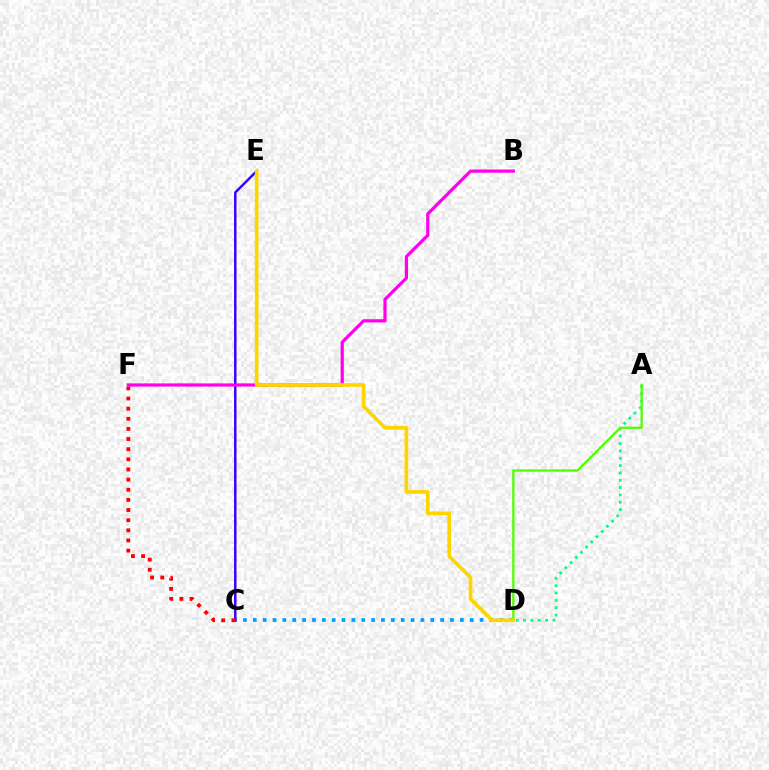{('C', 'D'): [{'color': '#009eff', 'line_style': 'dotted', 'thickness': 2.68}], ('C', 'E'): [{'color': '#3700ff', 'line_style': 'solid', 'thickness': 1.77}], ('C', 'F'): [{'color': '#ff0000', 'line_style': 'dotted', 'thickness': 2.75}], ('B', 'F'): [{'color': '#ff00ed', 'line_style': 'solid', 'thickness': 2.31}], ('A', 'D'): [{'color': '#00ff86', 'line_style': 'dotted', 'thickness': 1.99}, {'color': '#4fff00', 'line_style': 'solid', 'thickness': 1.63}], ('D', 'E'): [{'color': '#ffd500', 'line_style': 'solid', 'thickness': 2.66}]}